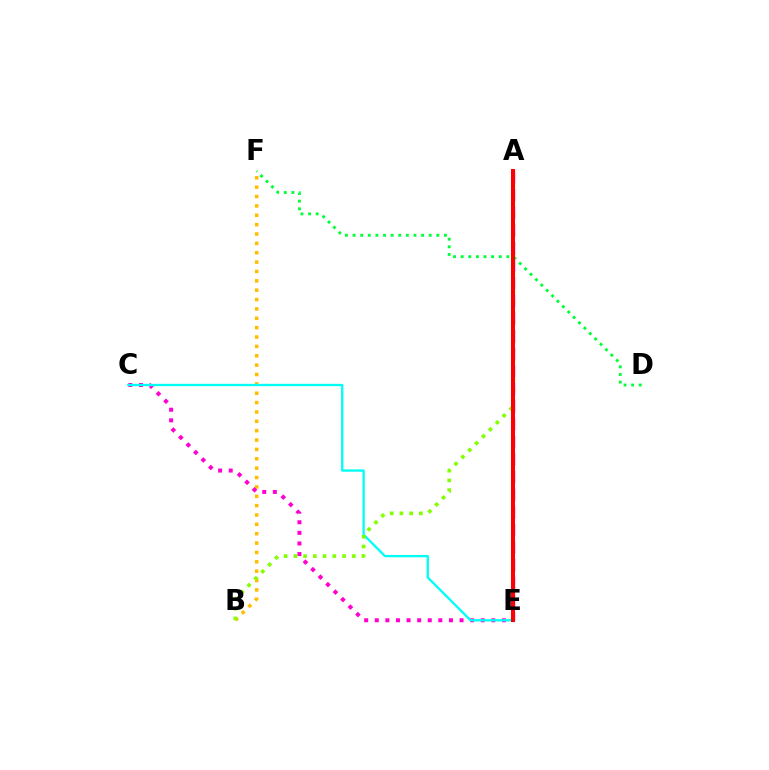{('B', 'F'): [{'color': '#ffbd00', 'line_style': 'dotted', 'thickness': 2.54}], ('D', 'F'): [{'color': '#00ff39', 'line_style': 'dotted', 'thickness': 2.07}], ('C', 'E'): [{'color': '#ff00cf', 'line_style': 'dotted', 'thickness': 2.88}, {'color': '#00fff6', 'line_style': 'solid', 'thickness': 1.68}], ('A', 'E'): [{'color': '#7200ff', 'line_style': 'dashed', 'thickness': 2.39}, {'color': '#004bff', 'line_style': 'dotted', 'thickness': 1.9}, {'color': '#ff0000', 'line_style': 'solid', 'thickness': 2.88}], ('A', 'B'): [{'color': '#84ff00', 'line_style': 'dotted', 'thickness': 2.65}]}